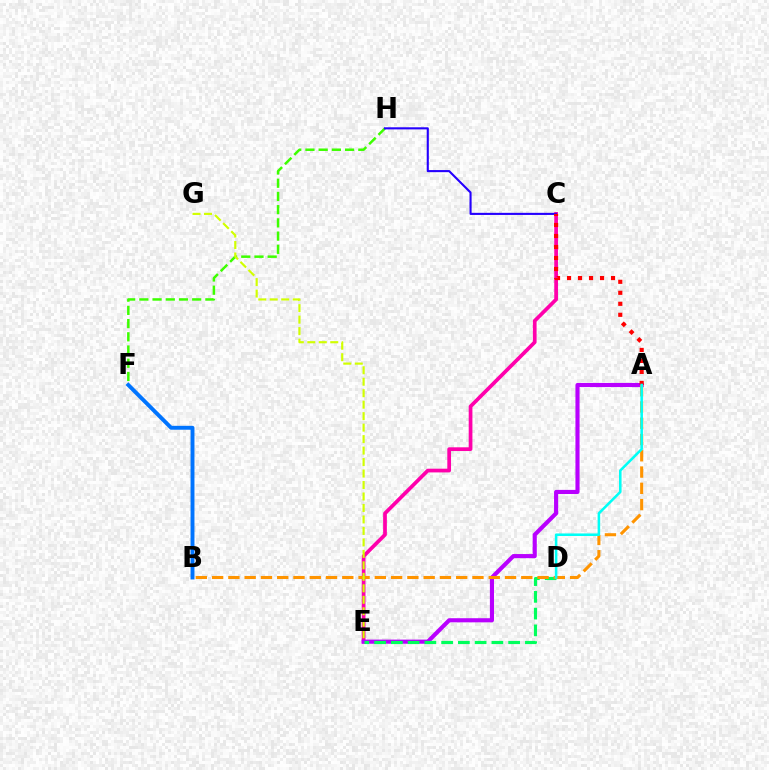{('C', 'E'): [{'color': '#ff00ac', 'line_style': 'solid', 'thickness': 2.68}], ('F', 'H'): [{'color': '#3dff00', 'line_style': 'dashed', 'thickness': 1.8}], ('A', 'E'): [{'color': '#b900ff', 'line_style': 'solid', 'thickness': 2.97}], ('D', 'E'): [{'color': '#00ff5c', 'line_style': 'dashed', 'thickness': 2.28}], ('A', 'B'): [{'color': '#ff9400', 'line_style': 'dashed', 'thickness': 2.21}], ('E', 'G'): [{'color': '#d1ff00', 'line_style': 'dashed', 'thickness': 1.56}], ('B', 'F'): [{'color': '#0074ff', 'line_style': 'solid', 'thickness': 2.82}], ('C', 'H'): [{'color': '#2500ff', 'line_style': 'solid', 'thickness': 1.52}], ('A', 'C'): [{'color': '#ff0000', 'line_style': 'dotted', 'thickness': 2.99}], ('A', 'D'): [{'color': '#00fff6', 'line_style': 'solid', 'thickness': 1.84}]}